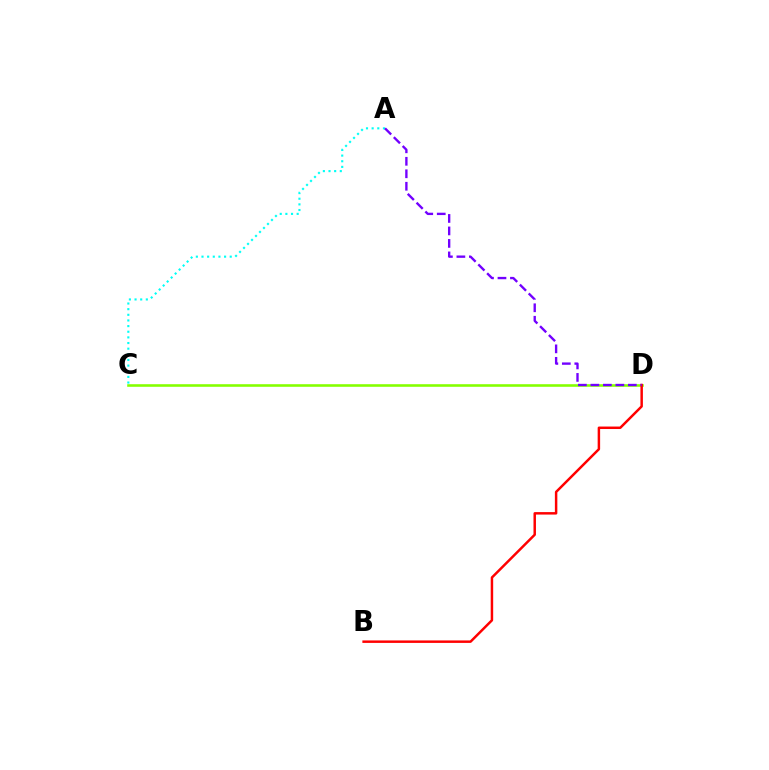{('C', 'D'): [{'color': '#84ff00', 'line_style': 'solid', 'thickness': 1.86}], ('A', 'C'): [{'color': '#00fff6', 'line_style': 'dotted', 'thickness': 1.53}], ('B', 'D'): [{'color': '#ff0000', 'line_style': 'solid', 'thickness': 1.78}], ('A', 'D'): [{'color': '#7200ff', 'line_style': 'dashed', 'thickness': 1.7}]}